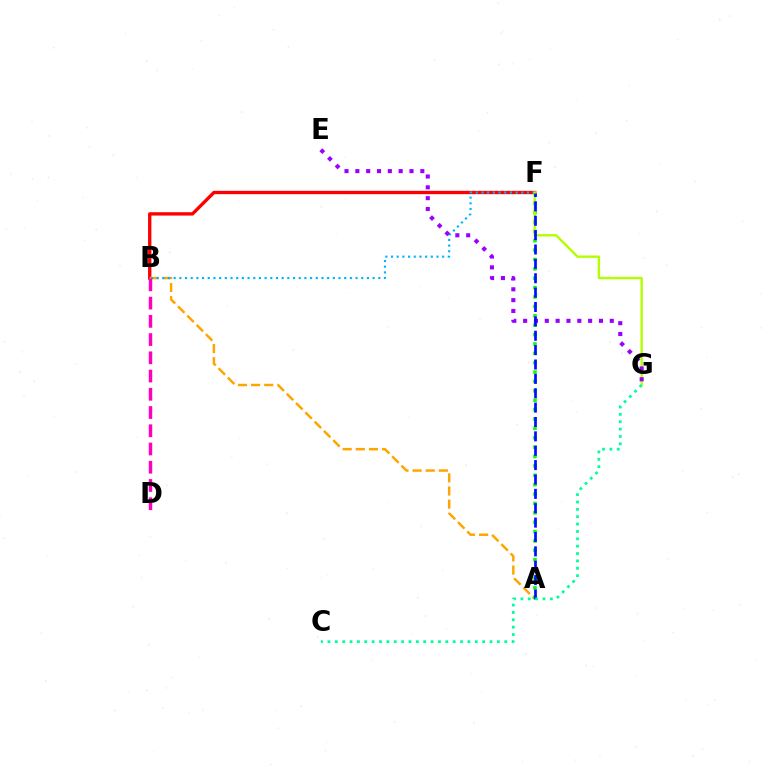{('B', 'F'): [{'color': '#ff0000', 'line_style': 'solid', 'thickness': 2.41}, {'color': '#00b5ff', 'line_style': 'dotted', 'thickness': 1.54}], ('A', 'B'): [{'color': '#ffa500', 'line_style': 'dashed', 'thickness': 1.78}], ('A', 'F'): [{'color': '#08ff00', 'line_style': 'dotted', 'thickness': 2.55}, {'color': '#0010ff', 'line_style': 'dashed', 'thickness': 1.95}], ('B', 'D'): [{'color': '#ff00bd', 'line_style': 'dashed', 'thickness': 2.48}], ('F', 'G'): [{'color': '#b3ff00', 'line_style': 'solid', 'thickness': 1.71}], ('E', 'G'): [{'color': '#9b00ff', 'line_style': 'dotted', 'thickness': 2.94}], ('C', 'G'): [{'color': '#00ff9d', 'line_style': 'dotted', 'thickness': 2.0}]}